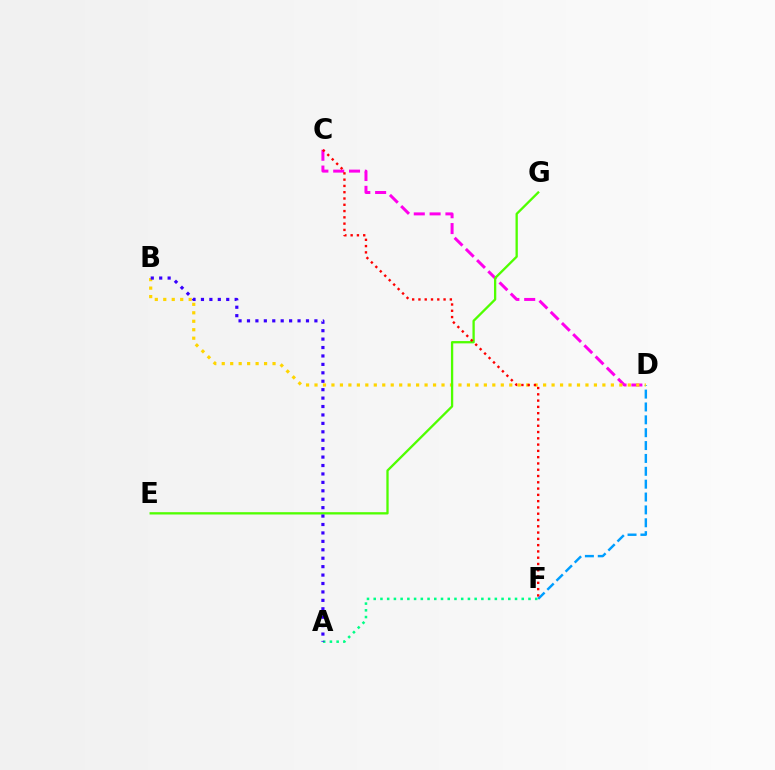{('A', 'F'): [{'color': '#00ff86', 'line_style': 'dotted', 'thickness': 1.83}], ('D', 'F'): [{'color': '#009eff', 'line_style': 'dashed', 'thickness': 1.75}], ('C', 'D'): [{'color': '#ff00ed', 'line_style': 'dashed', 'thickness': 2.15}], ('B', 'D'): [{'color': '#ffd500', 'line_style': 'dotted', 'thickness': 2.3}], ('E', 'G'): [{'color': '#4fff00', 'line_style': 'solid', 'thickness': 1.66}], ('C', 'F'): [{'color': '#ff0000', 'line_style': 'dotted', 'thickness': 1.71}], ('A', 'B'): [{'color': '#3700ff', 'line_style': 'dotted', 'thickness': 2.29}]}